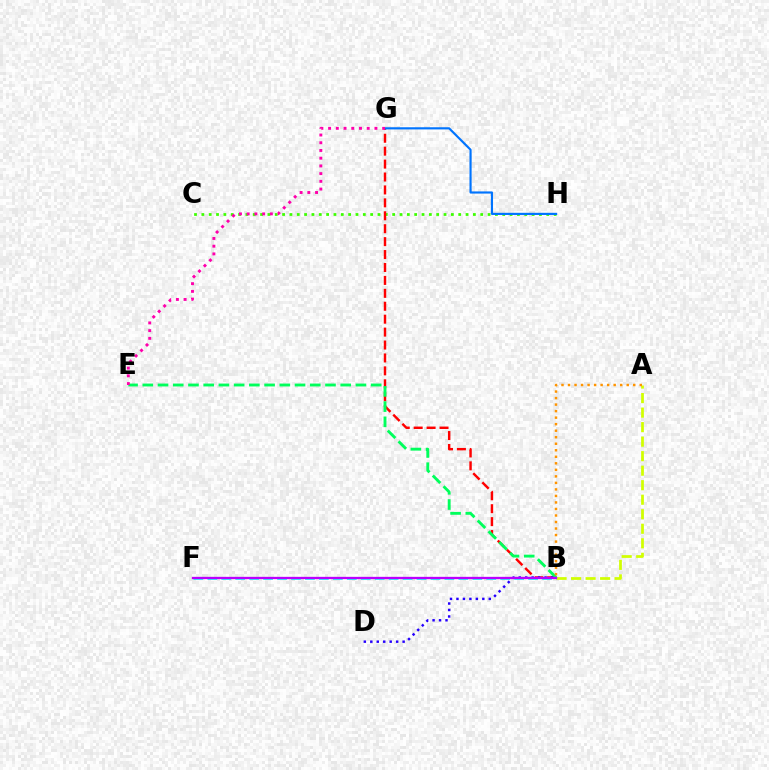{('C', 'H'): [{'color': '#3dff00', 'line_style': 'dotted', 'thickness': 1.99}], ('B', 'G'): [{'color': '#ff0000', 'line_style': 'dashed', 'thickness': 1.76}], ('B', 'F'): [{'color': '#00fff6', 'line_style': 'dashed', 'thickness': 1.89}, {'color': '#b900ff', 'line_style': 'solid', 'thickness': 1.67}], ('B', 'E'): [{'color': '#00ff5c', 'line_style': 'dashed', 'thickness': 2.07}], ('G', 'H'): [{'color': '#0074ff', 'line_style': 'solid', 'thickness': 1.55}], ('B', 'D'): [{'color': '#2500ff', 'line_style': 'dotted', 'thickness': 1.76}], ('A', 'B'): [{'color': '#d1ff00', 'line_style': 'dashed', 'thickness': 1.97}, {'color': '#ff9400', 'line_style': 'dotted', 'thickness': 1.77}], ('E', 'G'): [{'color': '#ff00ac', 'line_style': 'dotted', 'thickness': 2.1}]}